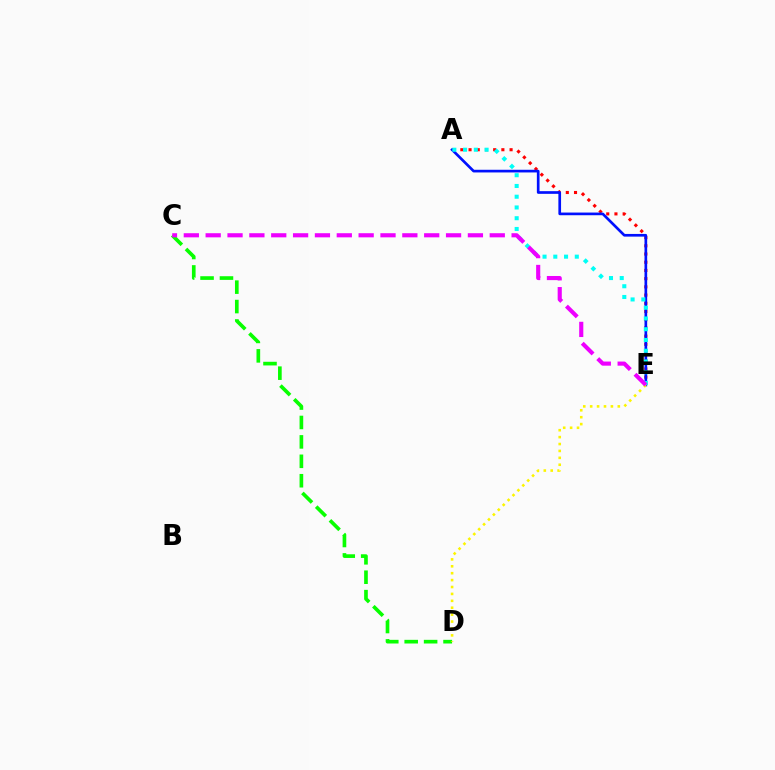{('A', 'E'): [{'color': '#ff0000', 'line_style': 'dotted', 'thickness': 2.23}, {'color': '#0010ff', 'line_style': 'solid', 'thickness': 1.93}, {'color': '#00fff6', 'line_style': 'dotted', 'thickness': 2.92}], ('C', 'D'): [{'color': '#08ff00', 'line_style': 'dashed', 'thickness': 2.64}], ('D', 'E'): [{'color': '#fcf500', 'line_style': 'dotted', 'thickness': 1.88}], ('C', 'E'): [{'color': '#ee00ff', 'line_style': 'dashed', 'thickness': 2.97}]}